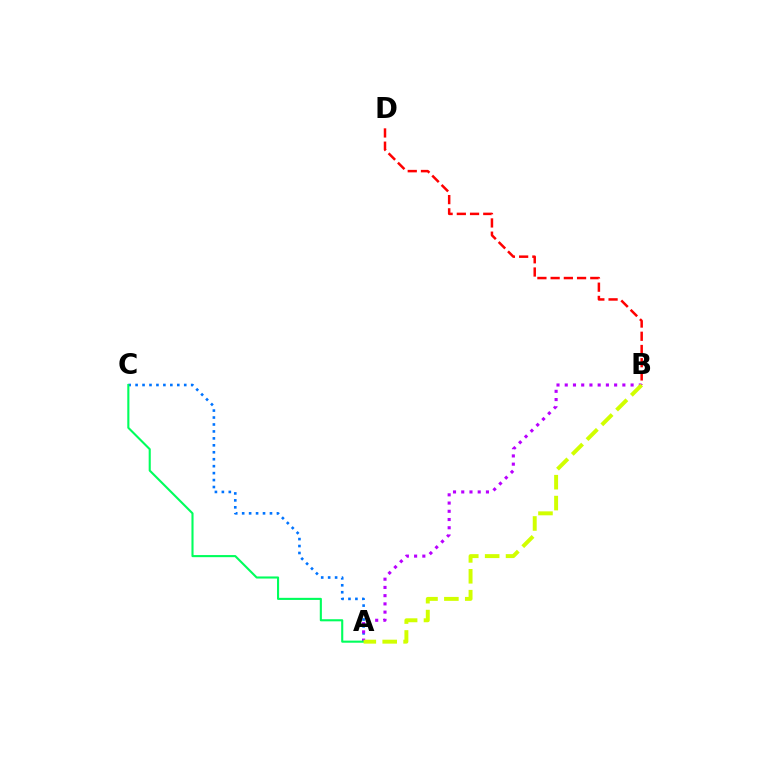{('A', 'C'): [{'color': '#0074ff', 'line_style': 'dotted', 'thickness': 1.89}, {'color': '#00ff5c', 'line_style': 'solid', 'thickness': 1.51}], ('B', 'D'): [{'color': '#ff0000', 'line_style': 'dashed', 'thickness': 1.8}], ('A', 'B'): [{'color': '#b900ff', 'line_style': 'dotted', 'thickness': 2.24}, {'color': '#d1ff00', 'line_style': 'dashed', 'thickness': 2.84}]}